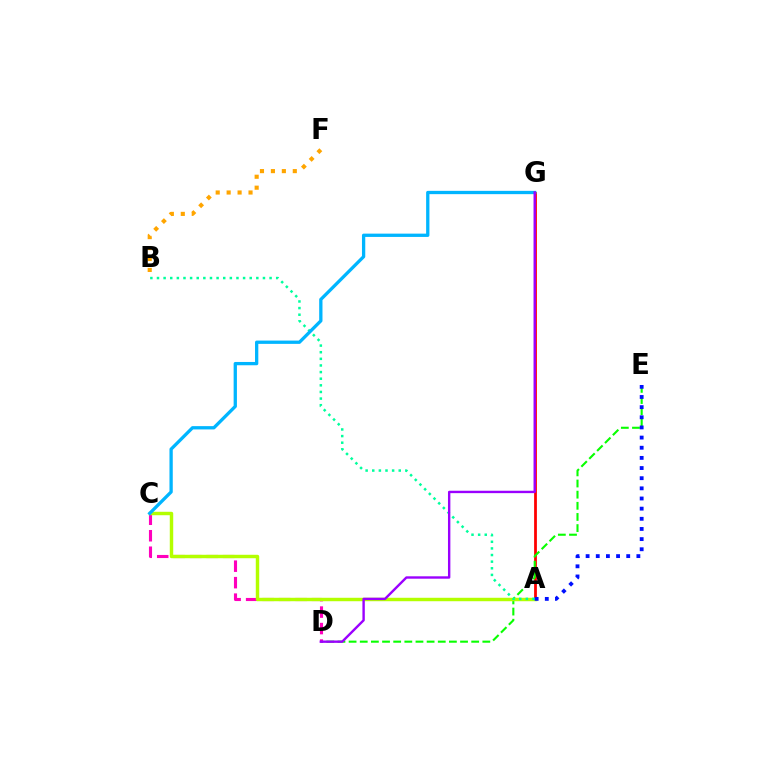{('A', 'G'): [{'color': '#ff0000', 'line_style': 'solid', 'thickness': 2.0}], ('D', 'E'): [{'color': '#08ff00', 'line_style': 'dashed', 'thickness': 1.51}], ('C', 'D'): [{'color': '#ff00bd', 'line_style': 'dashed', 'thickness': 2.24}], ('A', 'C'): [{'color': '#b3ff00', 'line_style': 'solid', 'thickness': 2.48}], ('B', 'F'): [{'color': '#ffa500', 'line_style': 'dotted', 'thickness': 2.97}], ('A', 'B'): [{'color': '#00ff9d', 'line_style': 'dotted', 'thickness': 1.8}], ('A', 'E'): [{'color': '#0010ff', 'line_style': 'dotted', 'thickness': 2.76}], ('C', 'G'): [{'color': '#00b5ff', 'line_style': 'solid', 'thickness': 2.37}], ('D', 'G'): [{'color': '#9b00ff', 'line_style': 'solid', 'thickness': 1.72}]}